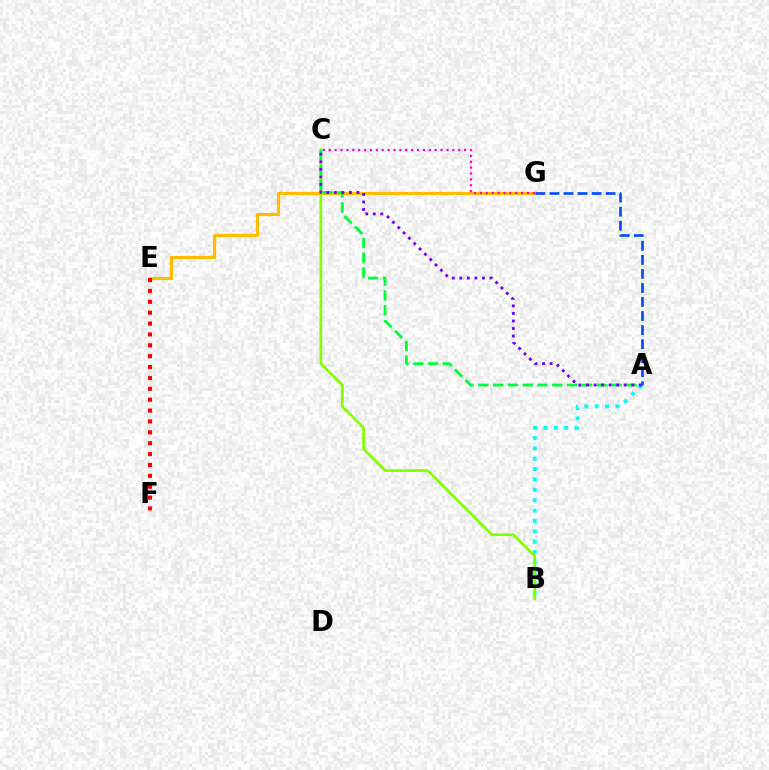{('A', 'B'): [{'color': '#00fff6', 'line_style': 'dotted', 'thickness': 2.82}], ('E', 'G'): [{'color': '#ffbd00', 'line_style': 'solid', 'thickness': 2.31}], ('E', 'F'): [{'color': '#ff0000', 'line_style': 'dotted', 'thickness': 2.96}], ('C', 'G'): [{'color': '#ff00cf', 'line_style': 'dotted', 'thickness': 1.6}], ('B', 'C'): [{'color': '#84ff00', 'line_style': 'solid', 'thickness': 1.94}], ('A', 'C'): [{'color': '#00ff39', 'line_style': 'dashed', 'thickness': 2.01}, {'color': '#7200ff', 'line_style': 'dotted', 'thickness': 2.05}], ('A', 'G'): [{'color': '#004bff', 'line_style': 'dashed', 'thickness': 1.91}]}